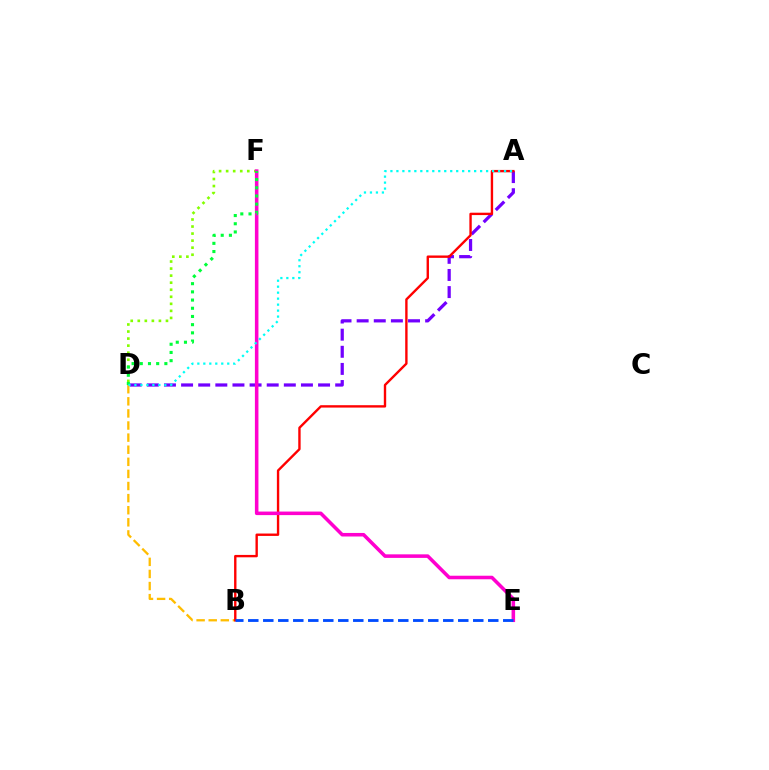{('B', 'D'): [{'color': '#ffbd00', 'line_style': 'dashed', 'thickness': 1.64}], ('D', 'F'): [{'color': '#84ff00', 'line_style': 'dotted', 'thickness': 1.92}, {'color': '#00ff39', 'line_style': 'dotted', 'thickness': 2.23}], ('A', 'D'): [{'color': '#7200ff', 'line_style': 'dashed', 'thickness': 2.33}, {'color': '#00fff6', 'line_style': 'dotted', 'thickness': 1.62}], ('A', 'B'): [{'color': '#ff0000', 'line_style': 'solid', 'thickness': 1.71}], ('E', 'F'): [{'color': '#ff00cf', 'line_style': 'solid', 'thickness': 2.55}], ('B', 'E'): [{'color': '#004bff', 'line_style': 'dashed', 'thickness': 2.04}]}